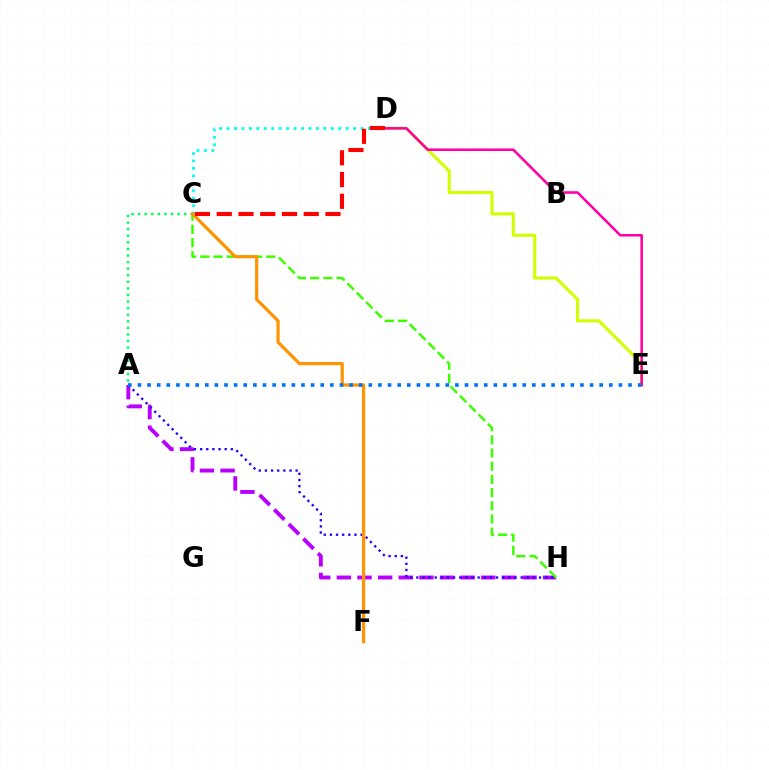{('A', 'H'): [{'color': '#b900ff', 'line_style': 'dashed', 'thickness': 2.8}, {'color': '#2500ff', 'line_style': 'dotted', 'thickness': 1.67}], ('C', 'H'): [{'color': '#3dff00', 'line_style': 'dashed', 'thickness': 1.79}], ('C', 'D'): [{'color': '#00fff6', 'line_style': 'dotted', 'thickness': 2.02}, {'color': '#ff0000', 'line_style': 'dashed', 'thickness': 2.95}], ('D', 'E'): [{'color': '#d1ff00', 'line_style': 'solid', 'thickness': 2.23}, {'color': '#ff00ac', 'line_style': 'solid', 'thickness': 1.85}], ('A', 'C'): [{'color': '#00ff5c', 'line_style': 'dotted', 'thickness': 1.79}], ('C', 'F'): [{'color': '#ff9400', 'line_style': 'solid', 'thickness': 2.3}], ('A', 'E'): [{'color': '#0074ff', 'line_style': 'dotted', 'thickness': 2.61}]}